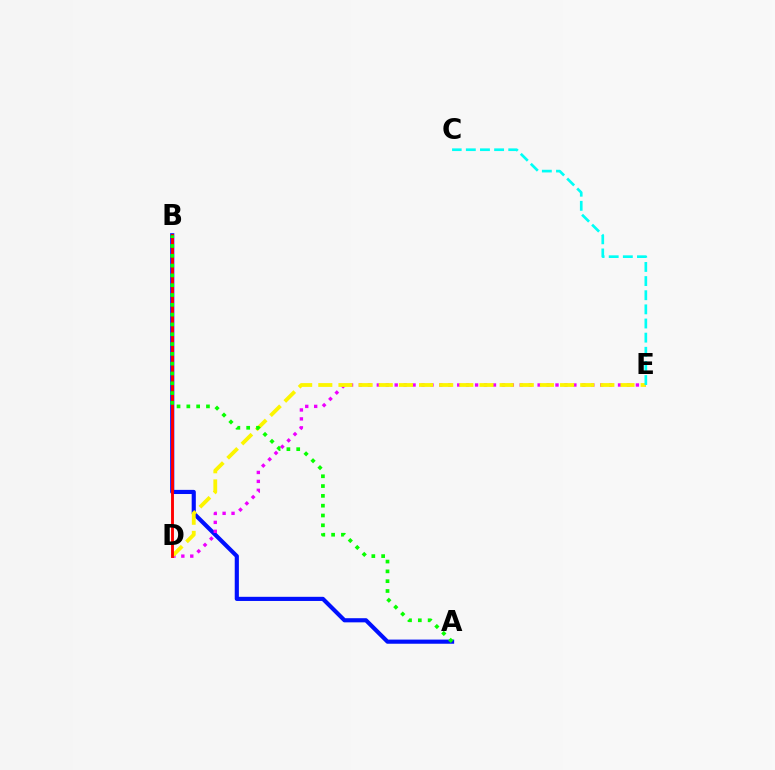{('A', 'B'): [{'color': '#0010ff', 'line_style': 'solid', 'thickness': 2.98}, {'color': '#08ff00', 'line_style': 'dotted', 'thickness': 2.66}], ('D', 'E'): [{'color': '#ee00ff', 'line_style': 'dotted', 'thickness': 2.43}, {'color': '#fcf500', 'line_style': 'dashed', 'thickness': 2.74}], ('B', 'D'): [{'color': '#ff0000', 'line_style': 'solid', 'thickness': 2.09}], ('C', 'E'): [{'color': '#00fff6', 'line_style': 'dashed', 'thickness': 1.92}]}